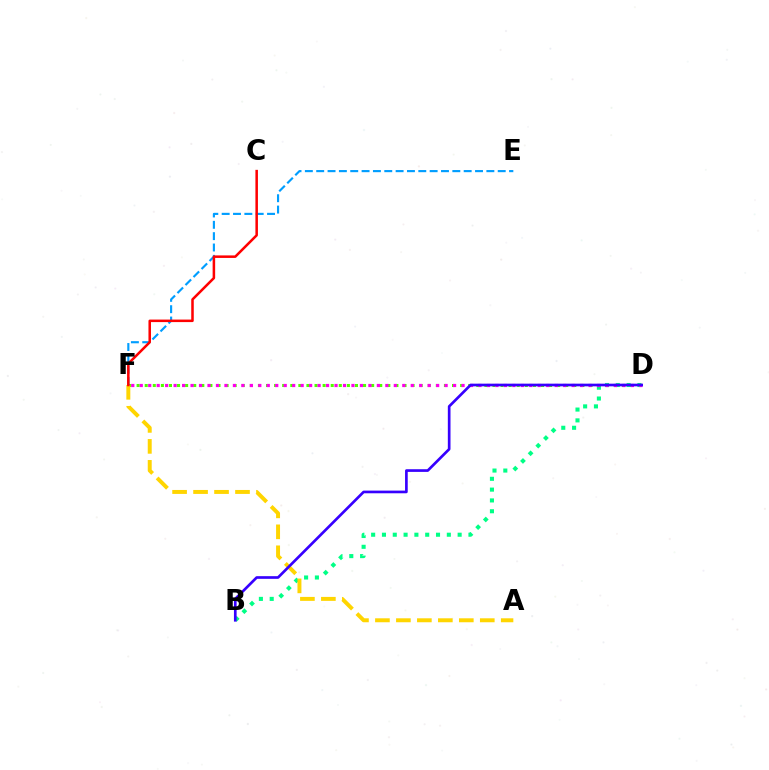{('D', 'F'): [{'color': '#4fff00', 'line_style': 'dotted', 'thickness': 2.2}, {'color': '#ff00ed', 'line_style': 'dotted', 'thickness': 2.3}], ('B', 'D'): [{'color': '#00ff86', 'line_style': 'dotted', 'thickness': 2.94}, {'color': '#3700ff', 'line_style': 'solid', 'thickness': 1.93}], ('E', 'F'): [{'color': '#009eff', 'line_style': 'dashed', 'thickness': 1.54}], ('A', 'F'): [{'color': '#ffd500', 'line_style': 'dashed', 'thickness': 2.85}], ('C', 'F'): [{'color': '#ff0000', 'line_style': 'solid', 'thickness': 1.82}]}